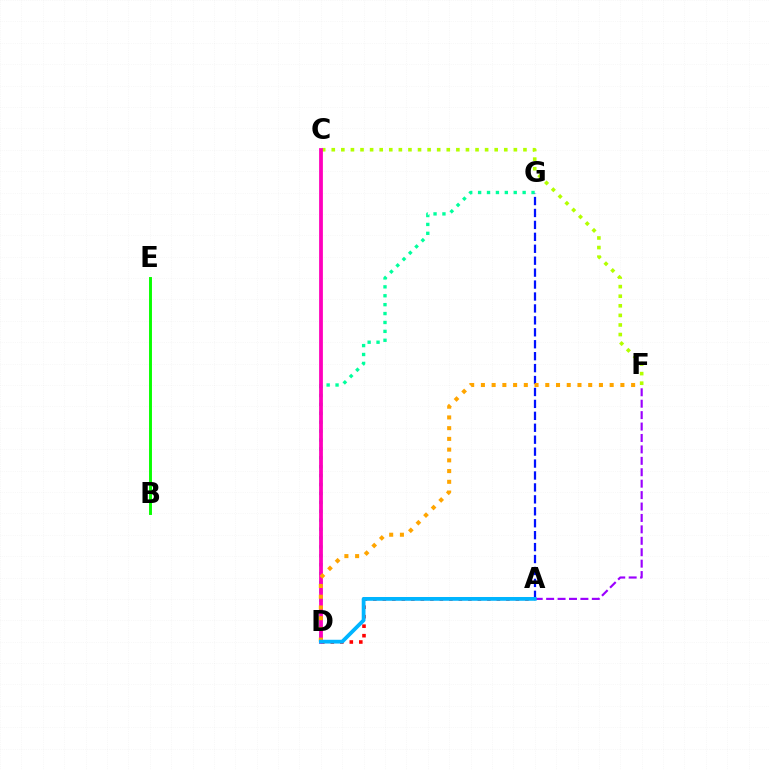{('A', 'D'): [{'color': '#ff0000', 'line_style': 'dotted', 'thickness': 2.58}, {'color': '#00b5ff', 'line_style': 'solid', 'thickness': 2.72}], ('D', 'G'): [{'color': '#00ff9d', 'line_style': 'dotted', 'thickness': 2.42}], ('A', 'G'): [{'color': '#0010ff', 'line_style': 'dashed', 'thickness': 1.62}], ('B', 'E'): [{'color': '#08ff00', 'line_style': 'solid', 'thickness': 2.1}], ('A', 'F'): [{'color': '#9b00ff', 'line_style': 'dashed', 'thickness': 1.55}], ('C', 'F'): [{'color': '#b3ff00', 'line_style': 'dotted', 'thickness': 2.6}], ('C', 'D'): [{'color': '#ff00bd', 'line_style': 'solid', 'thickness': 2.72}], ('D', 'F'): [{'color': '#ffa500', 'line_style': 'dotted', 'thickness': 2.92}]}